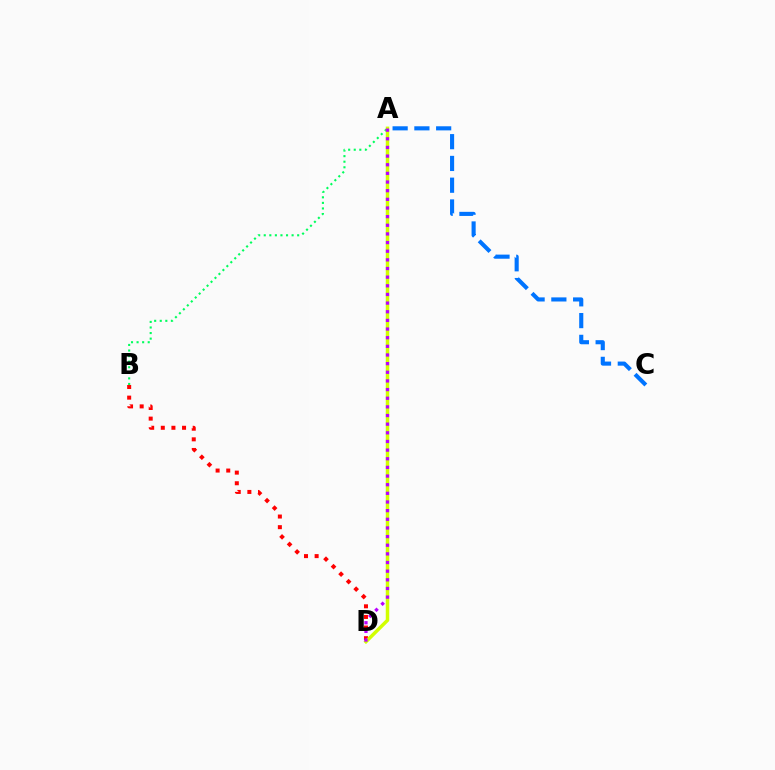{('A', 'C'): [{'color': '#0074ff', 'line_style': 'dashed', 'thickness': 2.96}], ('A', 'B'): [{'color': '#00ff5c', 'line_style': 'dotted', 'thickness': 1.51}], ('B', 'D'): [{'color': '#ff0000', 'line_style': 'dotted', 'thickness': 2.89}], ('A', 'D'): [{'color': '#d1ff00', 'line_style': 'solid', 'thickness': 2.5}, {'color': '#b900ff', 'line_style': 'dotted', 'thickness': 2.35}]}